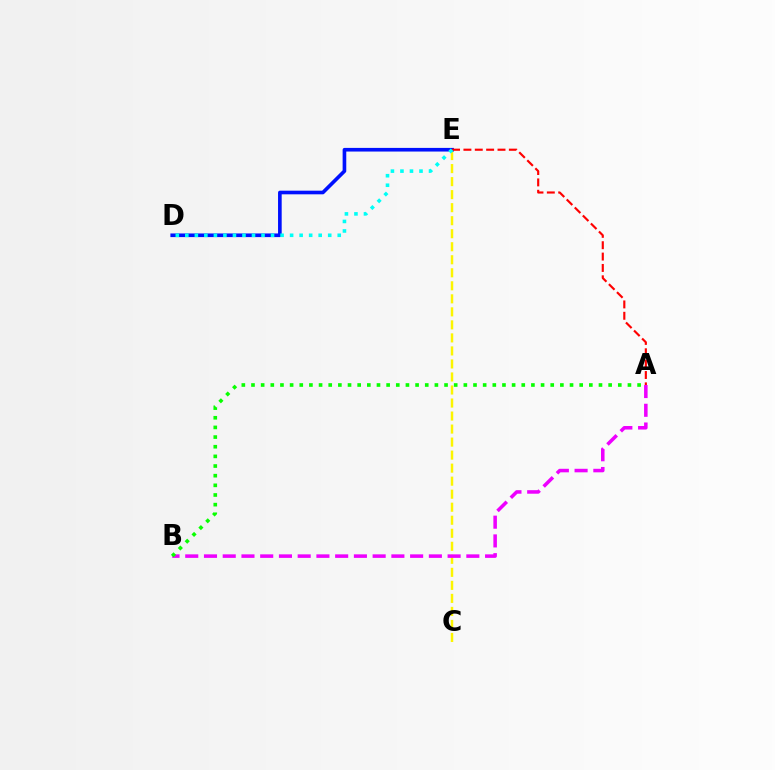{('C', 'E'): [{'color': '#fcf500', 'line_style': 'dashed', 'thickness': 1.77}], ('D', 'E'): [{'color': '#0010ff', 'line_style': 'solid', 'thickness': 2.62}, {'color': '#00fff6', 'line_style': 'dotted', 'thickness': 2.59}], ('A', 'B'): [{'color': '#ee00ff', 'line_style': 'dashed', 'thickness': 2.55}, {'color': '#08ff00', 'line_style': 'dotted', 'thickness': 2.62}], ('A', 'E'): [{'color': '#ff0000', 'line_style': 'dashed', 'thickness': 1.54}]}